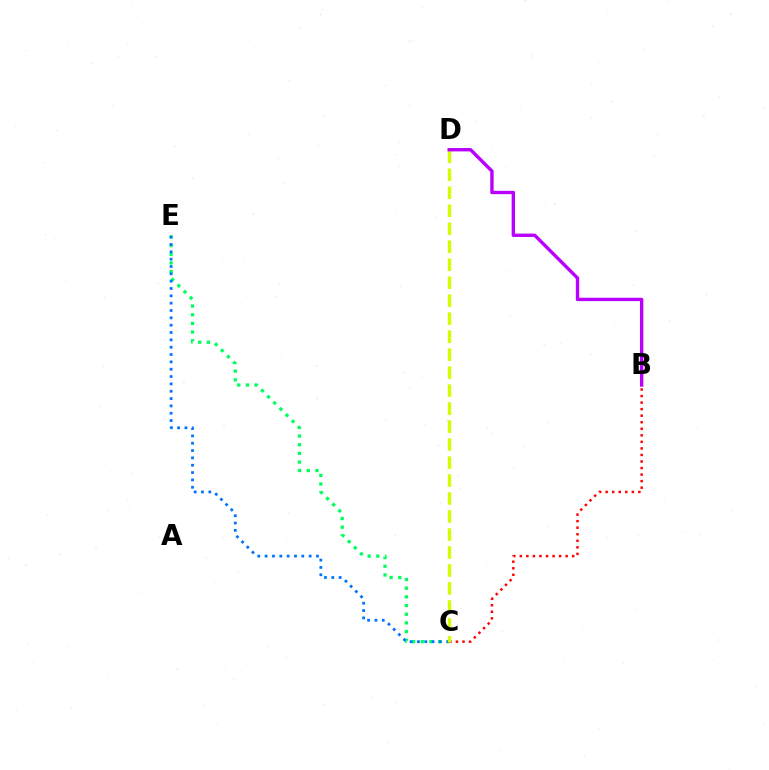{('B', 'C'): [{'color': '#ff0000', 'line_style': 'dotted', 'thickness': 1.78}], ('C', 'E'): [{'color': '#00ff5c', 'line_style': 'dotted', 'thickness': 2.36}, {'color': '#0074ff', 'line_style': 'dotted', 'thickness': 1.99}], ('C', 'D'): [{'color': '#d1ff00', 'line_style': 'dashed', 'thickness': 2.44}], ('B', 'D'): [{'color': '#b900ff', 'line_style': 'solid', 'thickness': 2.43}]}